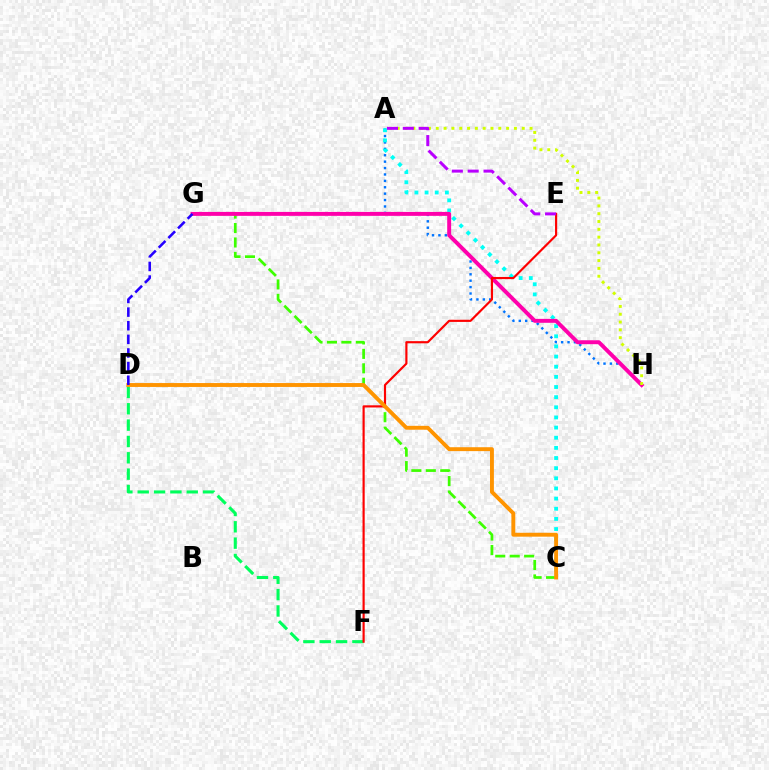{('A', 'H'): [{'color': '#0074ff', 'line_style': 'dotted', 'thickness': 1.74}, {'color': '#d1ff00', 'line_style': 'dotted', 'thickness': 2.12}], ('C', 'G'): [{'color': '#3dff00', 'line_style': 'dashed', 'thickness': 1.96}], ('A', 'C'): [{'color': '#00fff6', 'line_style': 'dotted', 'thickness': 2.76}], ('D', 'F'): [{'color': '#00ff5c', 'line_style': 'dashed', 'thickness': 2.22}], ('G', 'H'): [{'color': '#ff00ac', 'line_style': 'solid', 'thickness': 2.83}], ('E', 'F'): [{'color': '#ff0000', 'line_style': 'solid', 'thickness': 1.56}], ('C', 'D'): [{'color': '#ff9400', 'line_style': 'solid', 'thickness': 2.8}], ('A', 'E'): [{'color': '#b900ff', 'line_style': 'dashed', 'thickness': 2.15}], ('D', 'G'): [{'color': '#2500ff', 'line_style': 'dashed', 'thickness': 1.85}]}